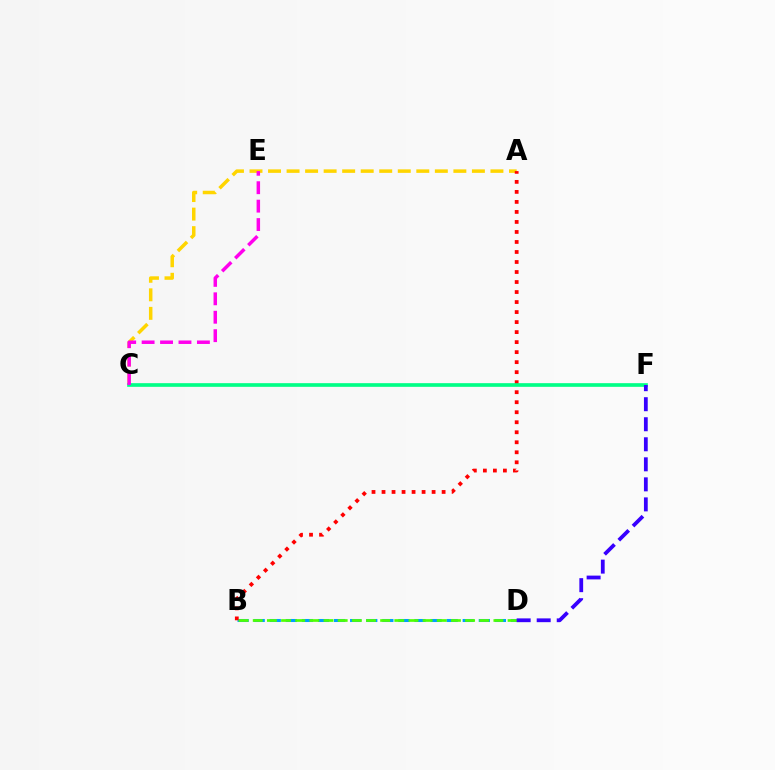{('A', 'C'): [{'color': '#ffd500', 'line_style': 'dashed', 'thickness': 2.52}], ('B', 'D'): [{'color': '#009eff', 'line_style': 'dashed', 'thickness': 2.18}, {'color': '#4fff00', 'line_style': 'dashed', 'thickness': 1.92}], ('A', 'B'): [{'color': '#ff0000', 'line_style': 'dotted', 'thickness': 2.72}], ('C', 'F'): [{'color': '#00ff86', 'line_style': 'solid', 'thickness': 2.64}], ('D', 'F'): [{'color': '#3700ff', 'line_style': 'dashed', 'thickness': 2.72}], ('C', 'E'): [{'color': '#ff00ed', 'line_style': 'dashed', 'thickness': 2.5}]}